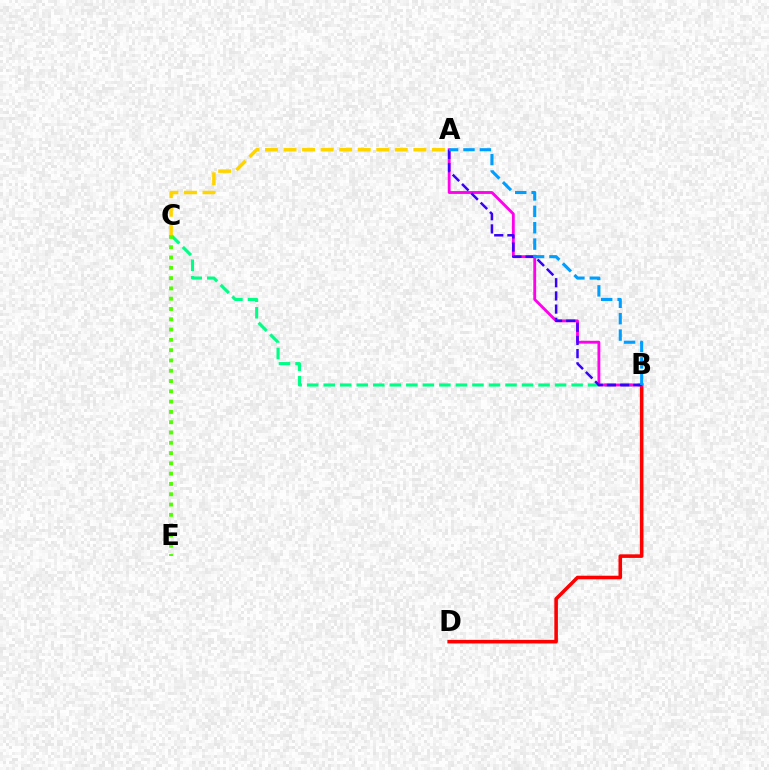{('B', 'C'): [{'color': '#00ff86', 'line_style': 'dashed', 'thickness': 2.25}], ('B', 'D'): [{'color': '#ff0000', 'line_style': 'solid', 'thickness': 2.57}], ('A', 'B'): [{'color': '#ff00ed', 'line_style': 'solid', 'thickness': 2.05}, {'color': '#3700ff', 'line_style': 'dashed', 'thickness': 1.79}, {'color': '#009eff', 'line_style': 'dashed', 'thickness': 2.23}], ('C', 'E'): [{'color': '#4fff00', 'line_style': 'dotted', 'thickness': 2.8}], ('A', 'C'): [{'color': '#ffd500', 'line_style': 'dashed', 'thickness': 2.52}]}